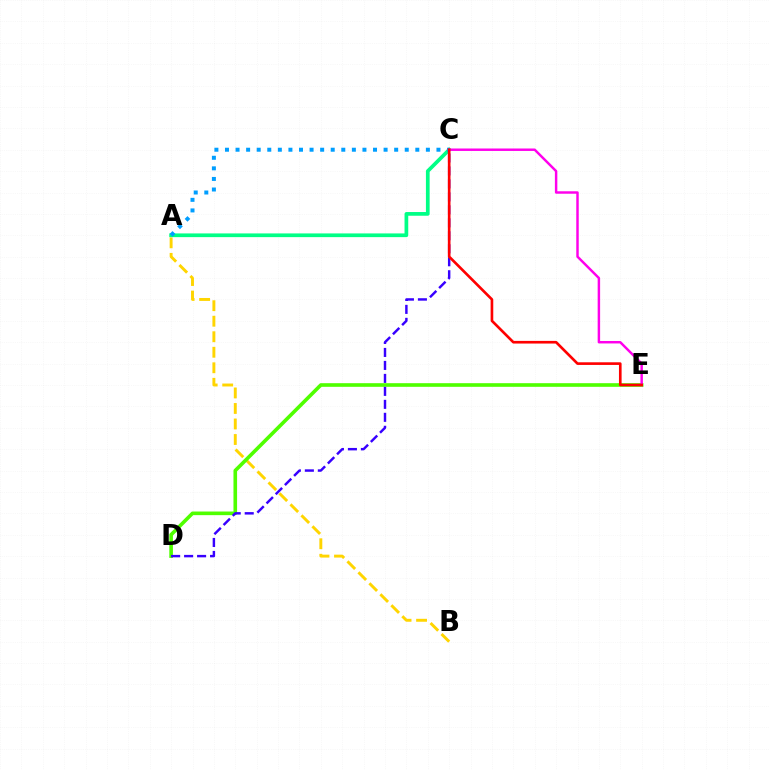{('A', 'B'): [{'color': '#ffd500', 'line_style': 'dashed', 'thickness': 2.11}], ('D', 'E'): [{'color': '#4fff00', 'line_style': 'solid', 'thickness': 2.61}], ('A', 'C'): [{'color': '#00ff86', 'line_style': 'solid', 'thickness': 2.67}, {'color': '#009eff', 'line_style': 'dotted', 'thickness': 2.87}], ('C', 'D'): [{'color': '#3700ff', 'line_style': 'dashed', 'thickness': 1.76}], ('C', 'E'): [{'color': '#ff00ed', 'line_style': 'solid', 'thickness': 1.77}, {'color': '#ff0000', 'line_style': 'solid', 'thickness': 1.91}]}